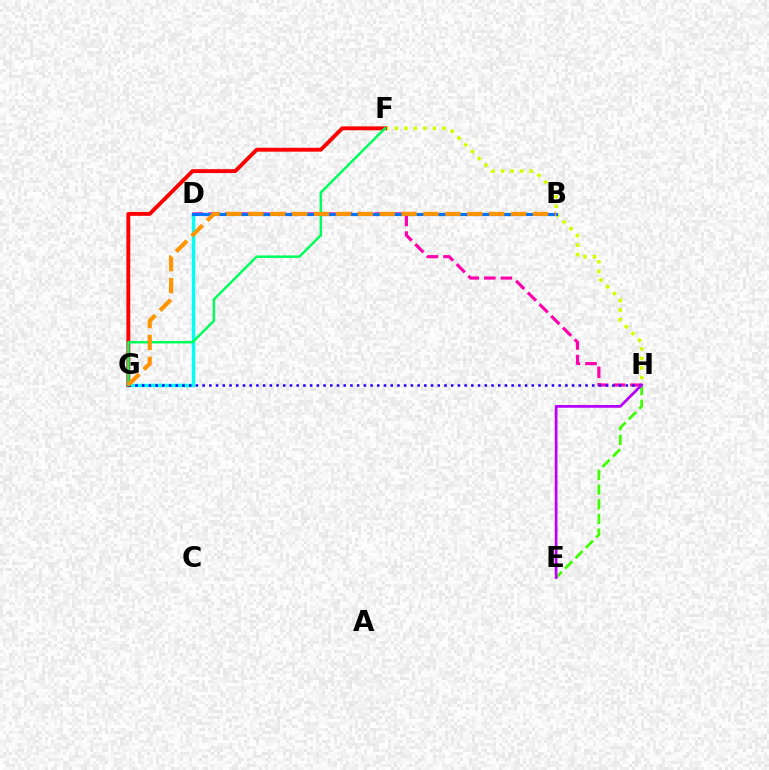{('F', 'H'): [{'color': '#d1ff00', 'line_style': 'dotted', 'thickness': 2.59}], ('D', 'G'): [{'color': '#00fff6', 'line_style': 'solid', 'thickness': 2.5}], ('F', 'G'): [{'color': '#ff0000', 'line_style': 'solid', 'thickness': 2.79}, {'color': '#00ff5c', 'line_style': 'solid', 'thickness': 1.79}], ('D', 'H'): [{'color': '#ff00ac', 'line_style': 'dashed', 'thickness': 2.25}], ('G', 'H'): [{'color': '#2500ff', 'line_style': 'dotted', 'thickness': 1.82}], ('E', 'H'): [{'color': '#3dff00', 'line_style': 'dashed', 'thickness': 1.99}, {'color': '#b900ff', 'line_style': 'solid', 'thickness': 1.97}], ('B', 'D'): [{'color': '#0074ff', 'line_style': 'solid', 'thickness': 2.28}], ('B', 'G'): [{'color': '#ff9400', 'line_style': 'dashed', 'thickness': 2.97}]}